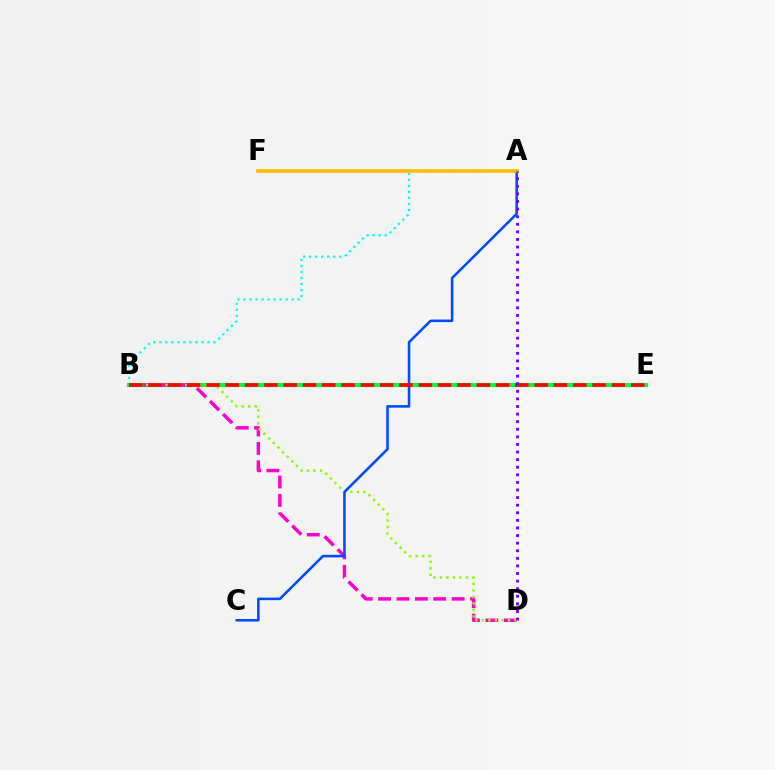{('A', 'B'): [{'color': '#00fff6', 'line_style': 'dotted', 'thickness': 1.64}], ('B', 'E'): [{'color': '#00ff39', 'line_style': 'solid', 'thickness': 2.97}, {'color': '#ff0000', 'line_style': 'dashed', 'thickness': 2.62}], ('B', 'D'): [{'color': '#ff00cf', 'line_style': 'dashed', 'thickness': 2.5}, {'color': '#84ff00', 'line_style': 'dotted', 'thickness': 1.77}], ('A', 'C'): [{'color': '#004bff', 'line_style': 'solid', 'thickness': 1.84}], ('A', 'F'): [{'color': '#ffbd00', 'line_style': 'solid', 'thickness': 2.66}], ('A', 'D'): [{'color': '#7200ff', 'line_style': 'dotted', 'thickness': 2.06}]}